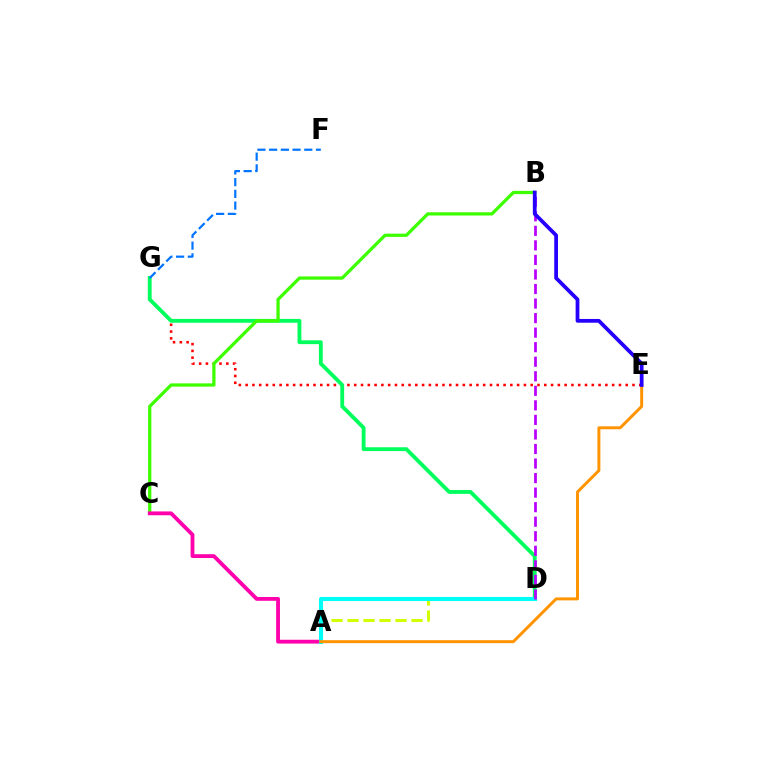{('E', 'G'): [{'color': '#ff0000', 'line_style': 'dotted', 'thickness': 1.84}], ('D', 'G'): [{'color': '#00ff5c', 'line_style': 'solid', 'thickness': 2.76}], ('B', 'C'): [{'color': '#3dff00', 'line_style': 'solid', 'thickness': 2.35}], ('A', 'D'): [{'color': '#d1ff00', 'line_style': 'dashed', 'thickness': 2.17}, {'color': '#00fff6', 'line_style': 'solid', 'thickness': 2.95}], ('A', 'C'): [{'color': '#ff00ac', 'line_style': 'solid', 'thickness': 2.75}], ('F', 'G'): [{'color': '#0074ff', 'line_style': 'dashed', 'thickness': 1.59}], ('A', 'E'): [{'color': '#ff9400', 'line_style': 'solid', 'thickness': 2.13}], ('B', 'D'): [{'color': '#b900ff', 'line_style': 'dashed', 'thickness': 1.98}], ('B', 'E'): [{'color': '#2500ff', 'line_style': 'solid', 'thickness': 2.7}]}